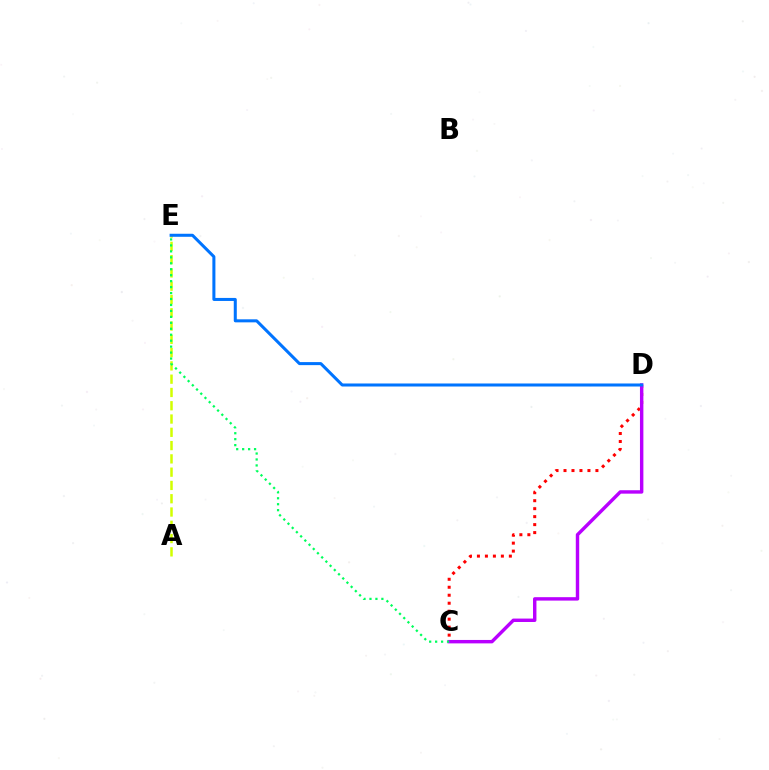{('A', 'E'): [{'color': '#d1ff00', 'line_style': 'dashed', 'thickness': 1.8}], ('C', 'D'): [{'color': '#ff0000', 'line_style': 'dotted', 'thickness': 2.17}, {'color': '#b900ff', 'line_style': 'solid', 'thickness': 2.46}], ('C', 'E'): [{'color': '#00ff5c', 'line_style': 'dotted', 'thickness': 1.62}], ('D', 'E'): [{'color': '#0074ff', 'line_style': 'solid', 'thickness': 2.18}]}